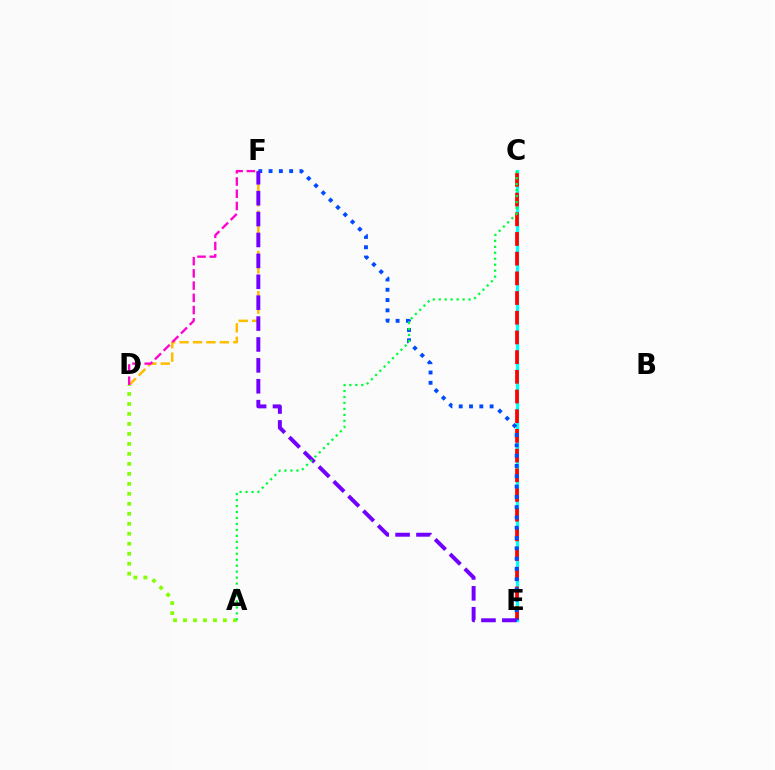{('D', 'F'): [{'color': '#ffbd00', 'line_style': 'dashed', 'thickness': 1.82}, {'color': '#ff00cf', 'line_style': 'dashed', 'thickness': 1.66}], ('C', 'E'): [{'color': '#00fff6', 'line_style': 'solid', 'thickness': 2.34}, {'color': '#ff0000', 'line_style': 'dashed', 'thickness': 2.68}], ('E', 'F'): [{'color': '#004bff', 'line_style': 'dotted', 'thickness': 2.8}, {'color': '#7200ff', 'line_style': 'dashed', 'thickness': 2.84}], ('A', 'D'): [{'color': '#84ff00', 'line_style': 'dotted', 'thickness': 2.71}], ('A', 'C'): [{'color': '#00ff39', 'line_style': 'dotted', 'thickness': 1.62}]}